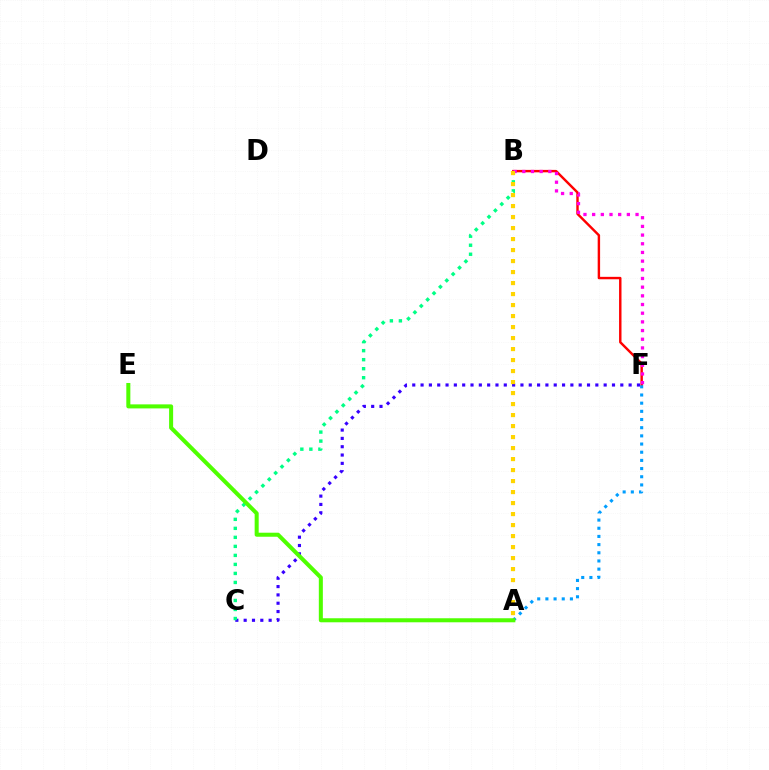{('B', 'F'): [{'color': '#ff0000', 'line_style': 'solid', 'thickness': 1.75}, {'color': '#ff00ed', 'line_style': 'dotted', 'thickness': 2.36}], ('A', 'F'): [{'color': '#009eff', 'line_style': 'dotted', 'thickness': 2.22}], ('C', 'F'): [{'color': '#3700ff', 'line_style': 'dotted', 'thickness': 2.26}], ('B', 'C'): [{'color': '#00ff86', 'line_style': 'dotted', 'thickness': 2.45}], ('A', 'B'): [{'color': '#ffd500', 'line_style': 'dotted', 'thickness': 2.99}], ('A', 'E'): [{'color': '#4fff00', 'line_style': 'solid', 'thickness': 2.9}]}